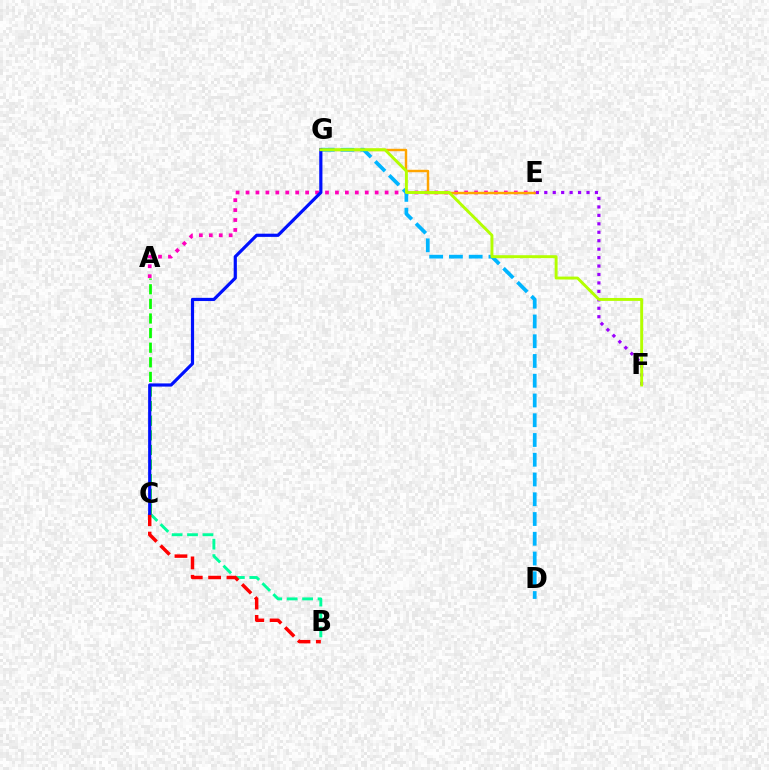{('A', 'E'): [{'color': '#ff00bd', 'line_style': 'dotted', 'thickness': 2.7}], ('E', 'G'): [{'color': '#ffa500', 'line_style': 'solid', 'thickness': 1.76}], ('E', 'F'): [{'color': '#9b00ff', 'line_style': 'dotted', 'thickness': 2.29}], ('B', 'C'): [{'color': '#00ff9d', 'line_style': 'dashed', 'thickness': 2.09}, {'color': '#ff0000', 'line_style': 'dashed', 'thickness': 2.49}], ('A', 'C'): [{'color': '#08ff00', 'line_style': 'dashed', 'thickness': 1.98}], ('D', 'G'): [{'color': '#00b5ff', 'line_style': 'dashed', 'thickness': 2.68}], ('C', 'G'): [{'color': '#0010ff', 'line_style': 'solid', 'thickness': 2.29}], ('F', 'G'): [{'color': '#b3ff00', 'line_style': 'solid', 'thickness': 2.1}]}